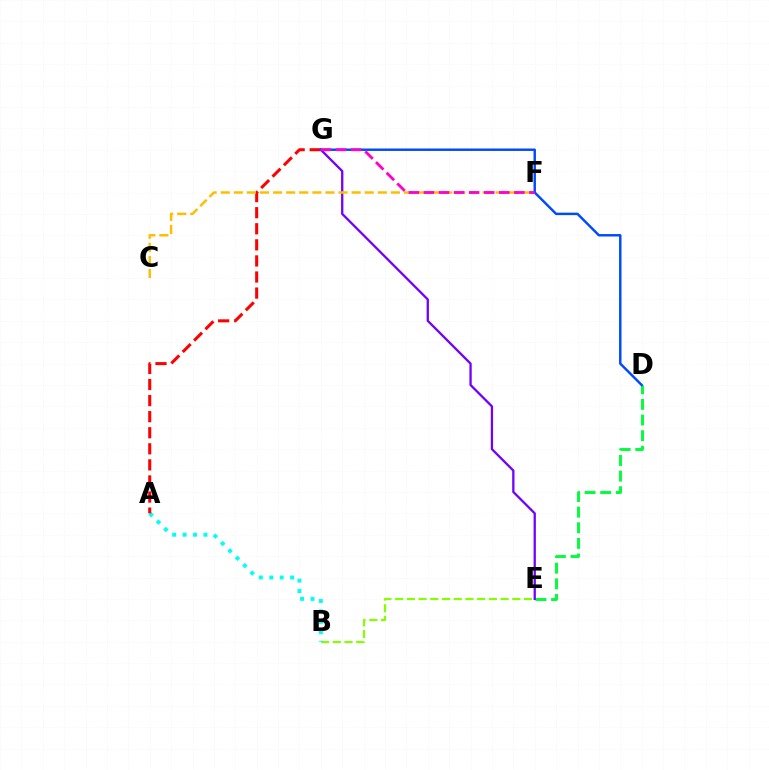{('B', 'E'): [{'color': '#84ff00', 'line_style': 'dashed', 'thickness': 1.59}], ('D', 'E'): [{'color': '#00ff39', 'line_style': 'dashed', 'thickness': 2.12}], ('E', 'G'): [{'color': '#7200ff', 'line_style': 'solid', 'thickness': 1.65}], ('A', 'B'): [{'color': '#00fff6', 'line_style': 'dotted', 'thickness': 2.84}], ('A', 'G'): [{'color': '#ff0000', 'line_style': 'dashed', 'thickness': 2.18}], ('D', 'G'): [{'color': '#004bff', 'line_style': 'solid', 'thickness': 1.77}], ('C', 'F'): [{'color': '#ffbd00', 'line_style': 'dashed', 'thickness': 1.78}], ('F', 'G'): [{'color': '#ff00cf', 'line_style': 'dashed', 'thickness': 2.05}]}